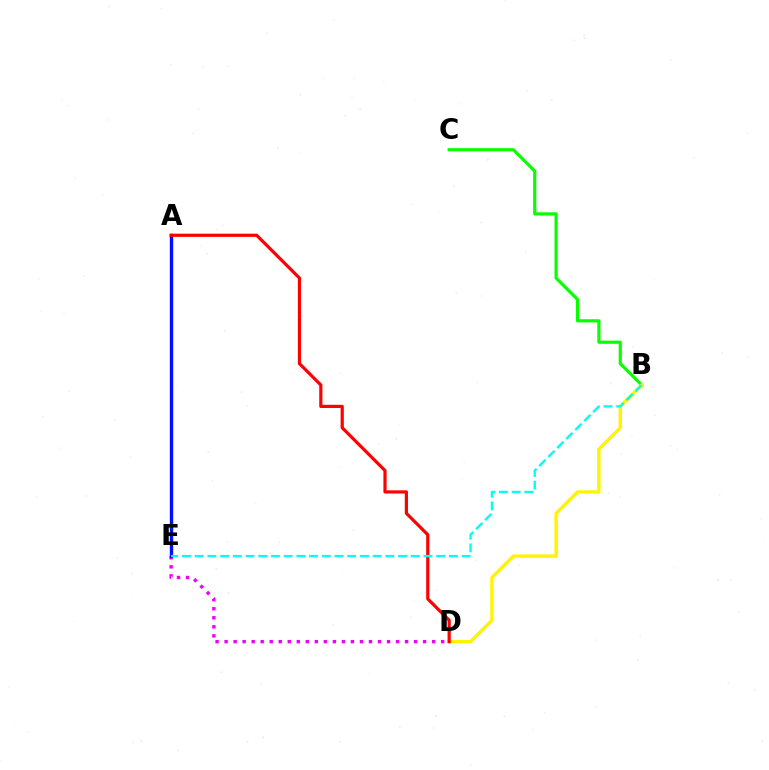{('B', 'C'): [{'color': '#08ff00', 'line_style': 'solid', 'thickness': 2.28}], ('D', 'E'): [{'color': '#ee00ff', 'line_style': 'dotted', 'thickness': 2.45}], ('A', 'E'): [{'color': '#0010ff', 'line_style': 'solid', 'thickness': 2.42}], ('B', 'D'): [{'color': '#fcf500', 'line_style': 'solid', 'thickness': 2.44}], ('A', 'D'): [{'color': '#ff0000', 'line_style': 'solid', 'thickness': 2.3}], ('B', 'E'): [{'color': '#00fff6', 'line_style': 'dashed', 'thickness': 1.73}]}